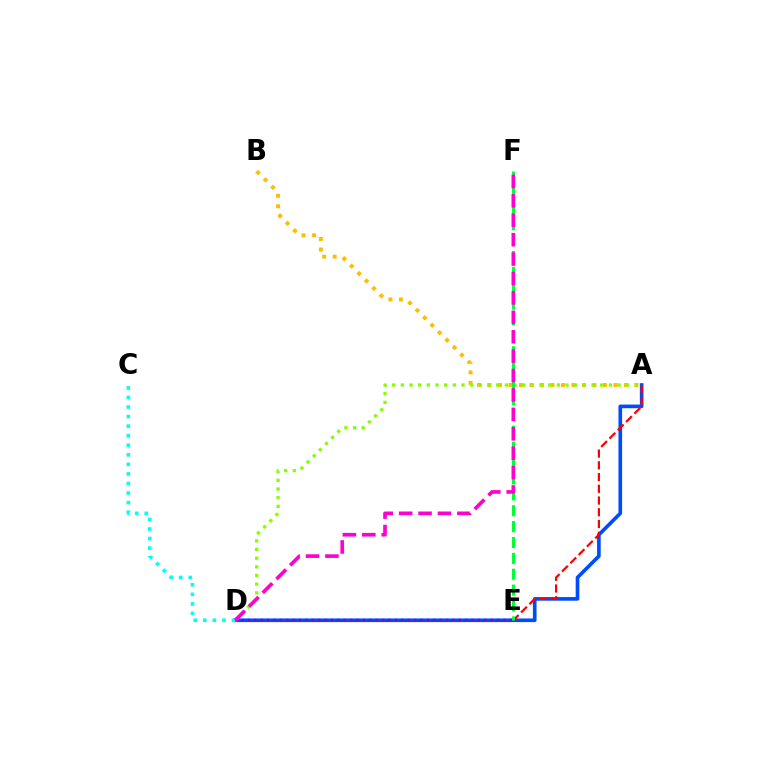{('A', 'B'): [{'color': '#ffbd00', 'line_style': 'dotted', 'thickness': 2.85}], ('A', 'D'): [{'color': '#004bff', 'line_style': 'solid', 'thickness': 2.62}, {'color': '#84ff00', 'line_style': 'dotted', 'thickness': 2.35}], ('D', 'E'): [{'color': '#7200ff', 'line_style': 'dotted', 'thickness': 1.74}], ('C', 'D'): [{'color': '#00fff6', 'line_style': 'dotted', 'thickness': 2.6}], ('A', 'E'): [{'color': '#ff0000', 'line_style': 'dashed', 'thickness': 1.6}], ('E', 'F'): [{'color': '#00ff39', 'line_style': 'dashed', 'thickness': 2.16}], ('D', 'F'): [{'color': '#ff00cf', 'line_style': 'dashed', 'thickness': 2.64}]}